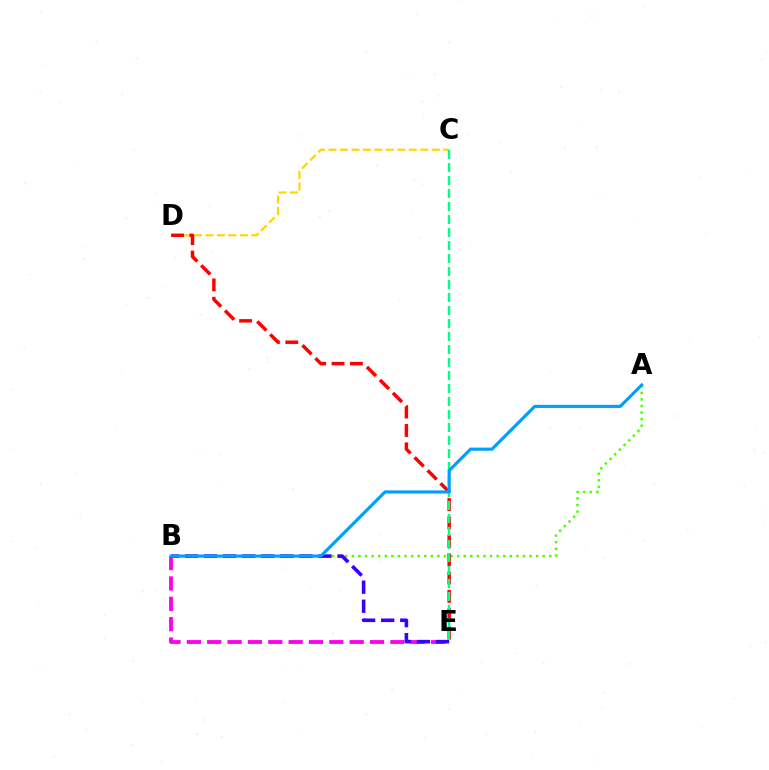{('C', 'D'): [{'color': '#ffd500', 'line_style': 'dashed', 'thickness': 1.56}], ('A', 'B'): [{'color': '#4fff00', 'line_style': 'dotted', 'thickness': 1.79}, {'color': '#009eff', 'line_style': 'solid', 'thickness': 2.25}], ('B', 'E'): [{'color': '#ff00ed', 'line_style': 'dashed', 'thickness': 2.77}, {'color': '#3700ff', 'line_style': 'dashed', 'thickness': 2.59}], ('D', 'E'): [{'color': '#ff0000', 'line_style': 'dashed', 'thickness': 2.49}], ('C', 'E'): [{'color': '#00ff86', 'line_style': 'dashed', 'thickness': 1.77}]}